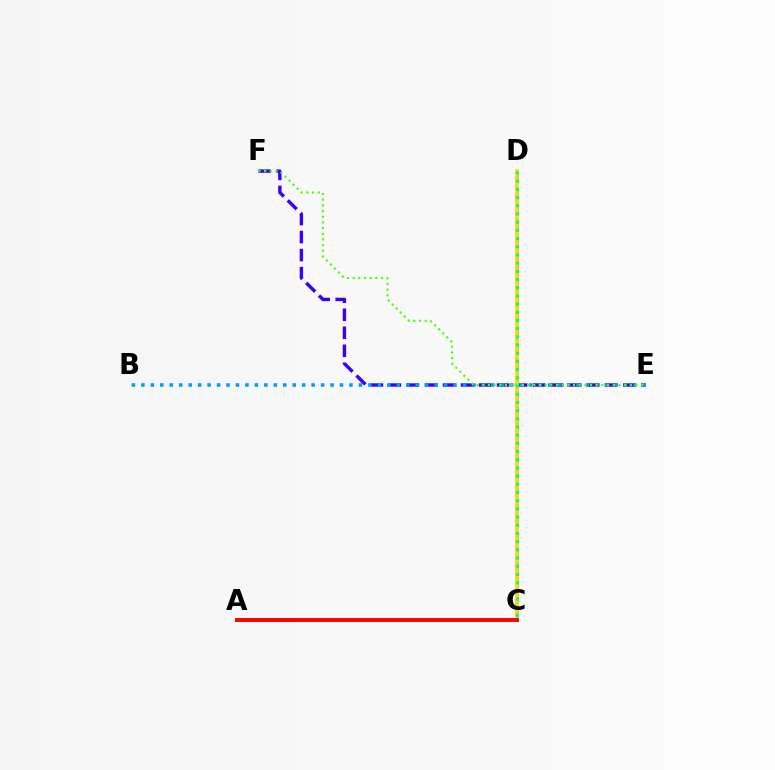{('E', 'F'): [{'color': '#3700ff', 'line_style': 'dashed', 'thickness': 2.45}, {'color': '#4fff00', 'line_style': 'dotted', 'thickness': 1.54}], ('B', 'E'): [{'color': '#009eff', 'line_style': 'dotted', 'thickness': 2.57}], ('C', 'D'): [{'color': '#ff00ed', 'line_style': 'dashed', 'thickness': 2.12}, {'color': '#ffd500', 'line_style': 'solid', 'thickness': 2.71}, {'color': '#00ff86', 'line_style': 'dotted', 'thickness': 2.23}], ('A', 'C'): [{'color': '#ff0000', 'line_style': 'solid', 'thickness': 2.83}]}